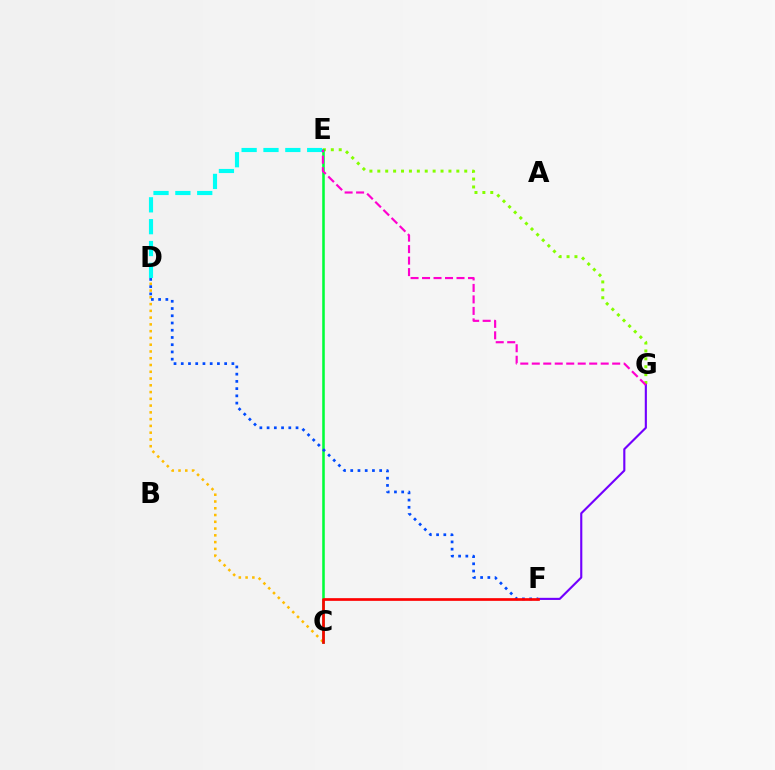{('D', 'E'): [{'color': '#00fff6', 'line_style': 'dashed', 'thickness': 2.97}], ('E', 'G'): [{'color': '#84ff00', 'line_style': 'dotted', 'thickness': 2.15}, {'color': '#ff00cf', 'line_style': 'dashed', 'thickness': 1.56}], ('C', 'D'): [{'color': '#ffbd00', 'line_style': 'dotted', 'thickness': 1.84}], ('C', 'E'): [{'color': '#00ff39', 'line_style': 'solid', 'thickness': 1.85}], ('F', 'G'): [{'color': '#7200ff', 'line_style': 'solid', 'thickness': 1.53}], ('D', 'F'): [{'color': '#004bff', 'line_style': 'dotted', 'thickness': 1.97}], ('C', 'F'): [{'color': '#ff0000', 'line_style': 'solid', 'thickness': 1.94}]}